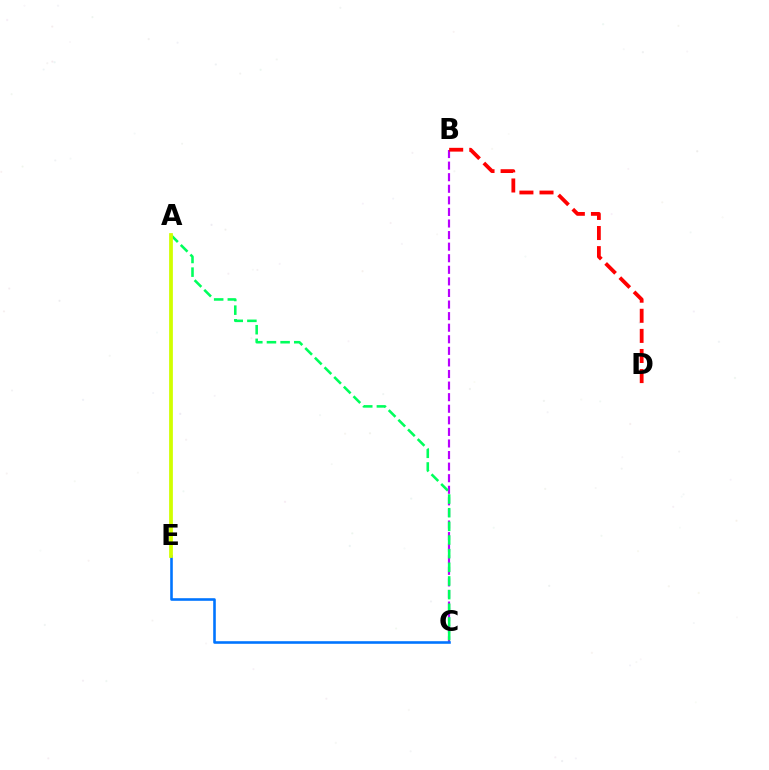{('B', 'C'): [{'color': '#b900ff', 'line_style': 'dashed', 'thickness': 1.57}], ('C', 'E'): [{'color': '#0074ff', 'line_style': 'solid', 'thickness': 1.87}], ('B', 'D'): [{'color': '#ff0000', 'line_style': 'dashed', 'thickness': 2.73}], ('A', 'C'): [{'color': '#00ff5c', 'line_style': 'dashed', 'thickness': 1.85}], ('A', 'E'): [{'color': '#d1ff00', 'line_style': 'solid', 'thickness': 2.7}]}